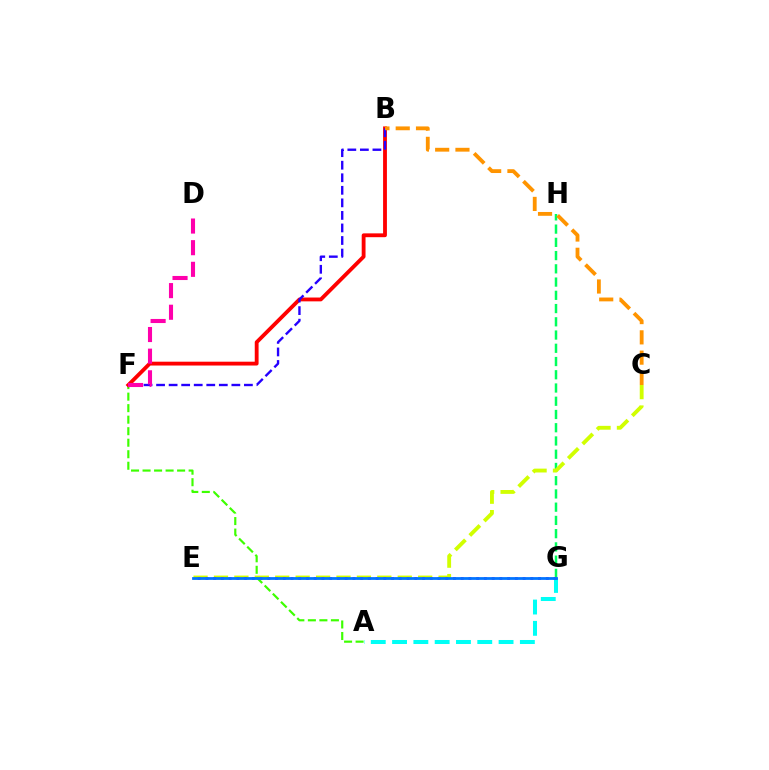{('G', 'H'): [{'color': '#00ff5c', 'line_style': 'dashed', 'thickness': 1.8}], ('A', 'G'): [{'color': '#00fff6', 'line_style': 'dashed', 'thickness': 2.89}], ('C', 'E'): [{'color': '#d1ff00', 'line_style': 'dashed', 'thickness': 2.77}], ('E', 'G'): [{'color': '#b900ff', 'line_style': 'dotted', 'thickness': 2.1}, {'color': '#0074ff', 'line_style': 'solid', 'thickness': 2.0}], ('A', 'F'): [{'color': '#3dff00', 'line_style': 'dashed', 'thickness': 1.56}], ('B', 'F'): [{'color': '#ff0000', 'line_style': 'solid', 'thickness': 2.76}, {'color': '#2500ff', 'line_style': 'dashed', 'thickness': 1.7}], ('B', 'C'): [{'color': '#ff9400', 'line_style': 'dashed', 'thickness': 2.75}], ('D', 'F'): [{'color': '#ff00ac', 'line_style': 'dashed', 'thickness': 2.94}]}